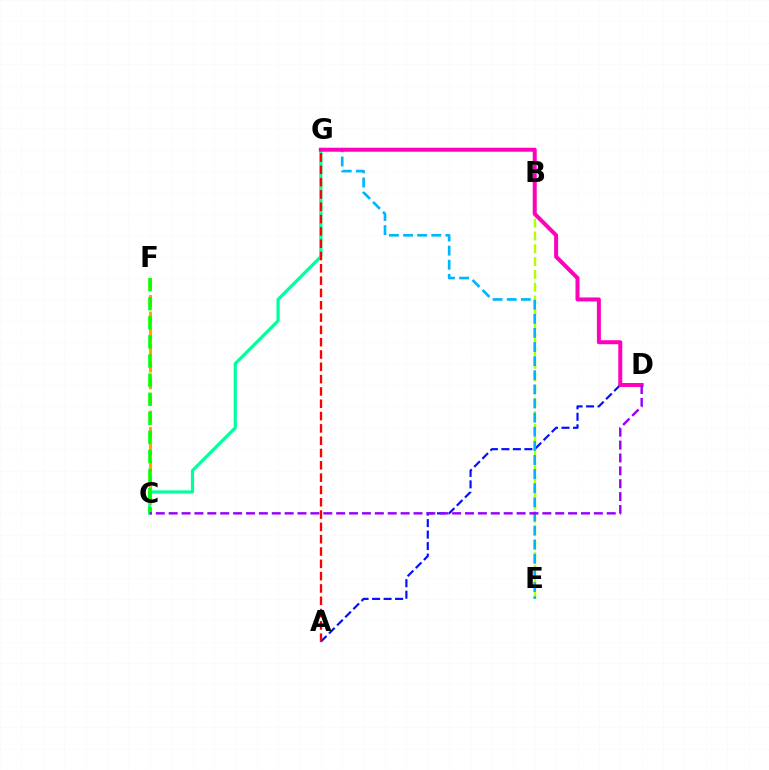{('A', 'D'): [{'color': '#0010ff', 'line_style': 'dashed', 'thickness': 1.56}], ('C', 'G'): [{'color': '#00ff9d', 'line_style': 'solid', 'thickness': 2.29}], ('C', 'F'): [{'color': '#ffa500', 'line_style': 'dashed', 'thickness': 2.24}, {'color': '#08ff00', 'line_style': 'dashed', 'thickness': 2.59}], ('B', 'E'): [{'color': '#b3ff00', 'line_style': 'dashed', 'thickness': 1.74}], ('E', 'G'): [{'color': '#00b5ff', 'line_style': 'dashed', 'thickness': 1.92}], ('D', 'G'): [{'color': '#ff00bd', 'line_style': 'solid', 'thickness': 2.87}], ('A', 'G'): [{'color': '#ff0000', 'line_style': 'dashed', 'thickness': 1.67}], ('C', 'D'): [{'color': '#9b00ff', 'line_style': 'dashed', 'thickness': 1.75}]}